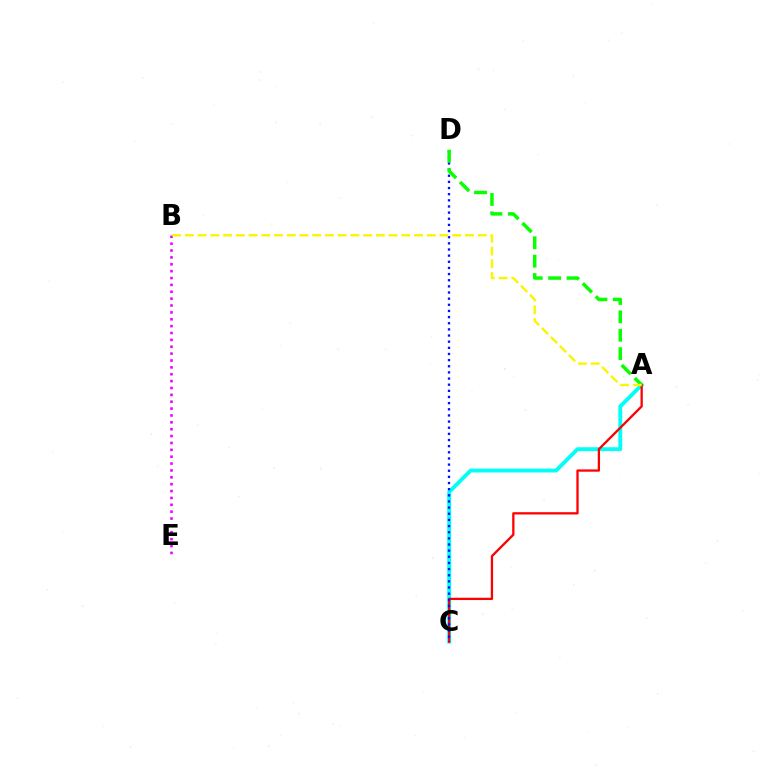{('A', 'C'): [{'color': '#00fff6', 'line_style': 'solid', 'thickness': 2.78}, {'color': '#ff0000', 'line_style': 'solid', 'thickness': 1.65}], ('C', 'D'): [{'color': '#0010ff', 'line_style': 'dotted', 'thickness': 1.67}], ('A', 'D'): [{'color': '#08ff00', 'line_style': 'dashed', 'thickness': 2.5}], ('B', 'E'): [{'color': '#ee00ff', 'line_style': 'dotted', 'thickness': 1.87}], ('A', 'B'): [{'color': '#fcf500', 'line_style': 'dashed', 'thickness': 1.73}]}